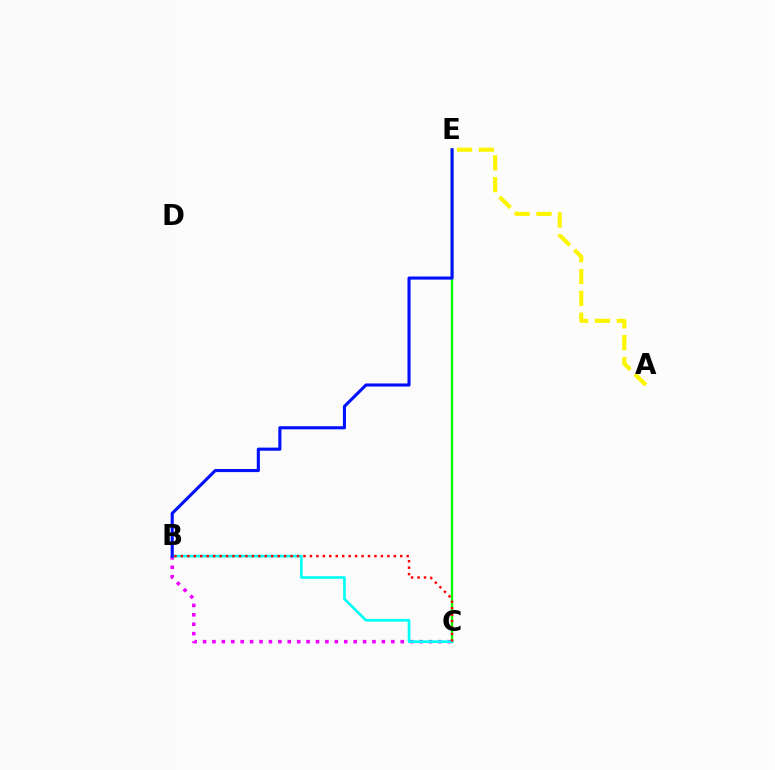{('B', 'C'): [{'color': '#ee00ff', 'line_style': 'dotted', 'thickness': 2.56}, {'color': '#00fff6', 'line_style': 'solid', 'thickness': 1.91}, {'color': '#ff0000', 'line_style': 'dotted', 'thickness': 1.75}], ('C', 'E'): [{'color': '#08ff00', 'line_style': 'solid', 'thickness': 1.72}], ('B', 'E'): [{'color': '#0010ff', 'line_style': 'solid', 'thickness': 2.22}], ('A', 'E'): [{'color': '#fcf500', 'line_style': 'dashed', 'thickness': 2.97}]}